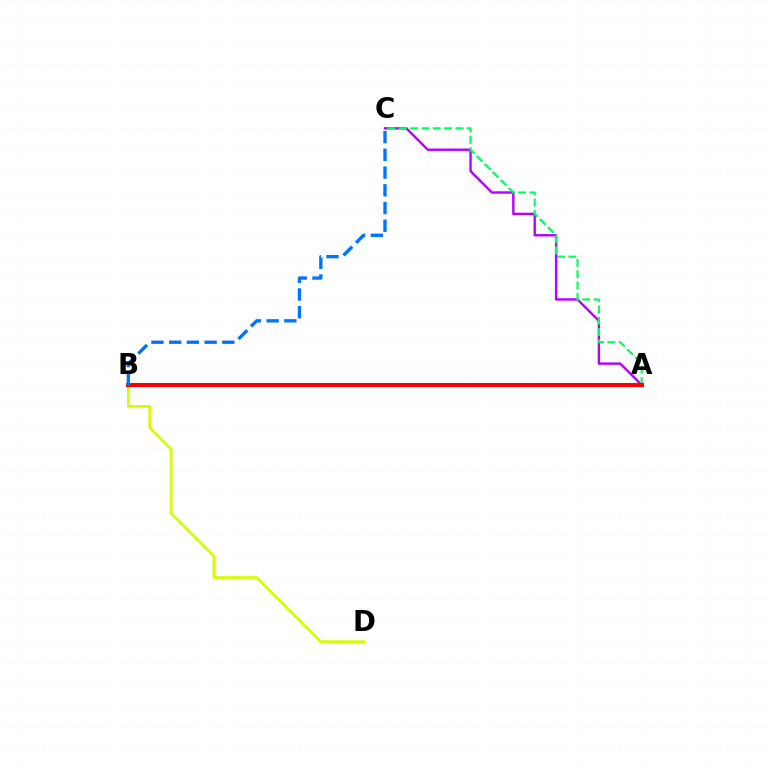{('A', 'C'): [{'color': '#b900ff', 'line_style': 'solid', 'thickness': 1.73}, {'color': '#00ff5c', 'line_style': 'dashed', 'thickness': 1.54}], ('B', 'D'): [{'color': '#d1ff00', 'line_style': 'solid', 'thickness': 1.97}], ('A', 'B'): [{'color': '#ff0000', 'line_style': 'solid', 'thickness': 2.91}], ('B', 'C'): [{'color': '#0074ff', 'line_style': 'dashed', 'thickness': 2.41}]}